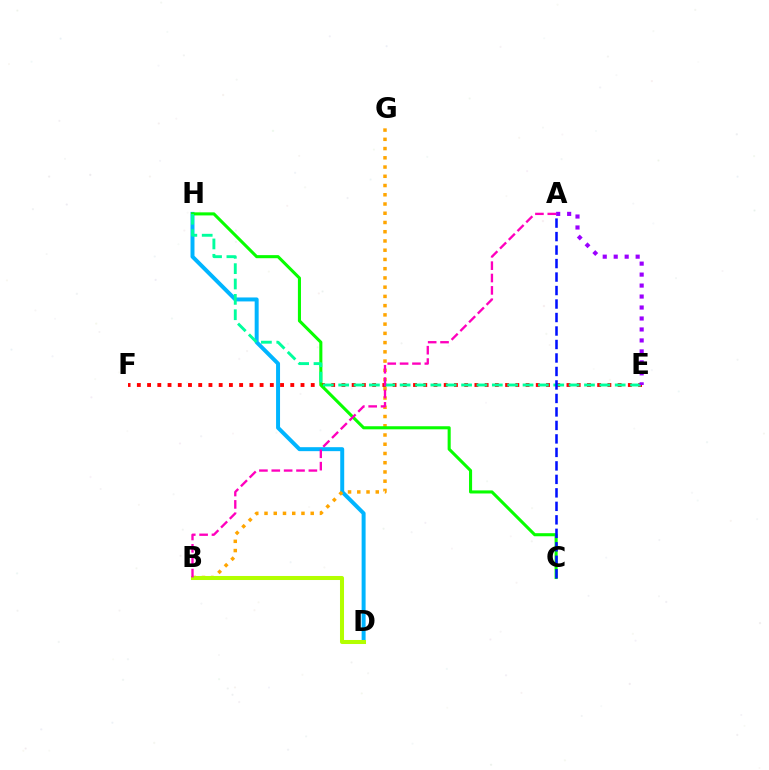{('D', 'H'): [{'color': '#00b5ff', 'line_style': 'solid', 'thickness': 2.86}], ('B', 'G'): [{'color': '#ffa500', 'line_style': 'dotted', 'thickness': 2.51}], ('E', 'F'): [{'color': '#ff0000', 'line_style': 'dotted', 'thickness': 2.78}], ('C', 'H'): [{'color': '#08ff00', 'line_style': 'solid', 'thickness': 2.21}], ('B', 'D'): [{'color': '#b3ff00', 'line_style': 'solid', 'thickness': 2.9}], ('E', 'H'): [{'color': '#00ff9d', 'line_style': 'dashed', 'thickness': 2.09}], ('A', 'E'): [{'color': '#9b00ff', 'line_style': 'dotted', 'thickness': 2.98}], ('A', 'B'): [{'color': '#ff00bd', 'line_style': 'dashed', 'thickness': 1.68}], ('A', 'C'): [{'color': '#0010ff', 'line_style': 'dashed', 'thickness': 1.83}]}